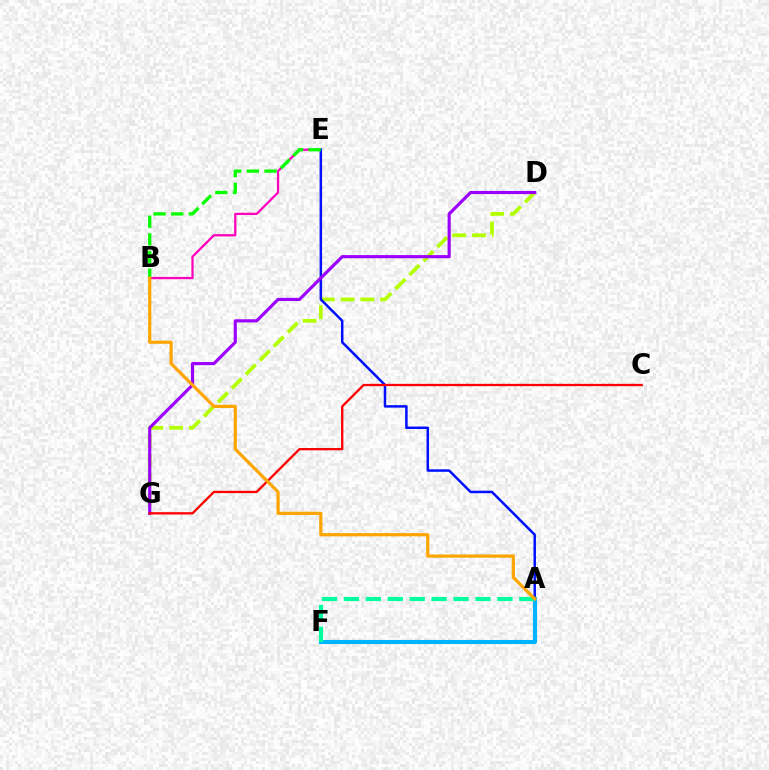{('B', 'E'): [{'color': '#ff00bd', 'line_style': 'solid', 'thickness': 1.63}, {'color': '#08ff00', 'line_style': 'dashed', 'thickness': 2.4}], ('D', 'G'): [{'color': '#b3ff00', 'line_style': 'dashed', 'thickness': 2.68}, {'color': '#9b00ff', 'line_style': 'solid', 'thickness': 2.26}], ('A', 'E'): [{'color': '#0010ff', 'line_style': 'solid', 'thickness': 1.79}], ('A', 'F'): [{'color': '#00b5ff', 'line_style': 'solid', 'thickness': 2.95}, {'color': '#00ff9d', 'line_style': 'dashed', 'thickness': 2.98}], ('C', 'G'): [{'color': '#ff0000', 'line_style': 'solid', 'thickness': 1.66}], ('A', 'B'): [{'color': '#ffa500', 'line_style': 'solid', 'thickness': 2.31}]}